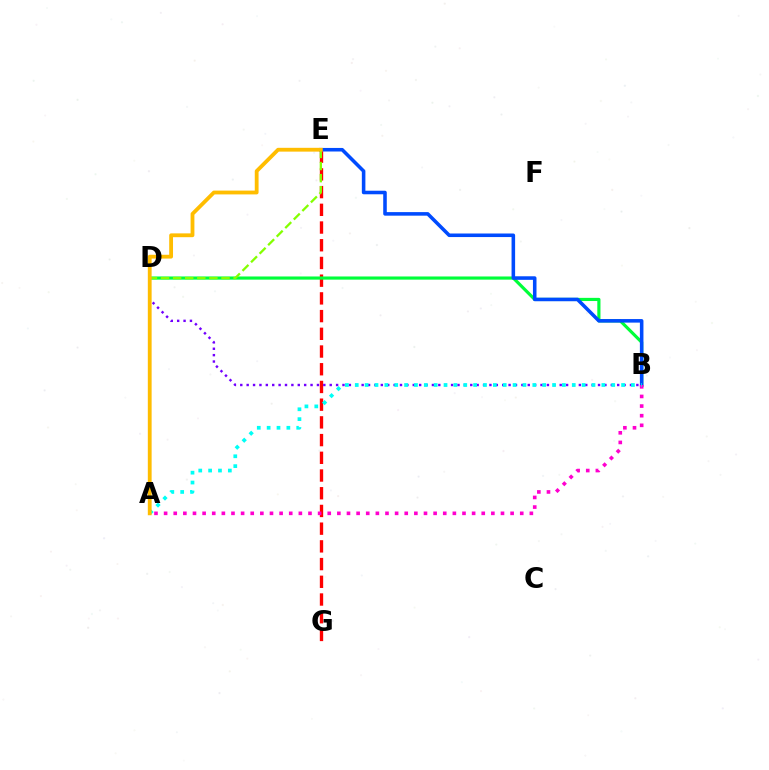{('E', 'G'): [{'color': '#ff0000', 'line_style': 'dashed', 'thickness': 2.41}], ('B', 'D'): [{'color': '#00ff39', 'line_style': 'solid', 'thickness': 2.28}, {'color': '#7200ff', 'line_style': 'dotted', 'thickness': 1.74}], ('B', 'E'): [{'color': '#004bff', 'line_style': 'solid', 'thickness': 2.56}], ('A', 'B'): [{'color': '#ff00cf', 'line_style': 'dotted', 'thickness': 2.62}, {'color': '#00fff6', 'line_style': 'dotted', 'thickness': 2.68}], ('D', 'E'): [{'color': '#84ff00', 'line_style': 'dashed', 'thickness': 1.64}], ('A', 'E'): [{'color': '#ffbd00', 'line_style': 'solid', 'thickness': 2.74}]}